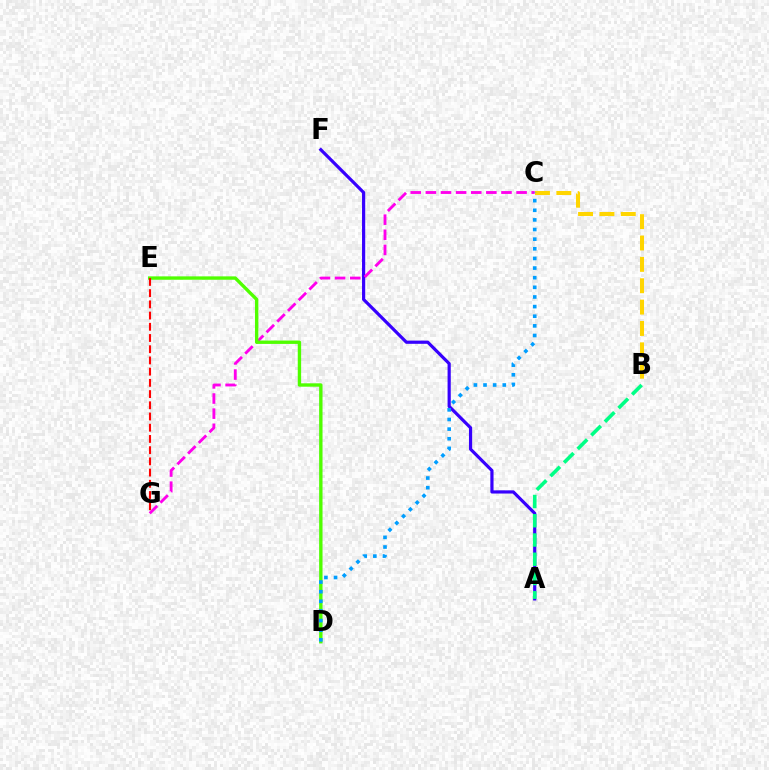{('A', 'F'): [{'color': '#3700ff', 'line_style': 'solid', 'thickness': 2.29}], ('B', 'C'): [{'color': '#ffd500', 'line_style': 'dashed', 'thickness': 2.9}], ('C', 'G'): [{'color': '#ff00ed', 'line_style': 'dashed', 'thickness': 2.05}], ('D', 'E'): [{'color': '#4fff00', 'line_style': 'solid', 'thickness': 2.43}], ('E', 'G'): [{'color': '#ff0000', 'line_style': 'dashed', 'thickness': 1.52}], ('C', 'D'): [{'color': '#009eff', 'line_style': 'dotted', 'thickness': 2.62}], ('A', 'B'): [{'color': '#00ff86', 'line_style': 'dashed', 'thickness': 2.62}]}